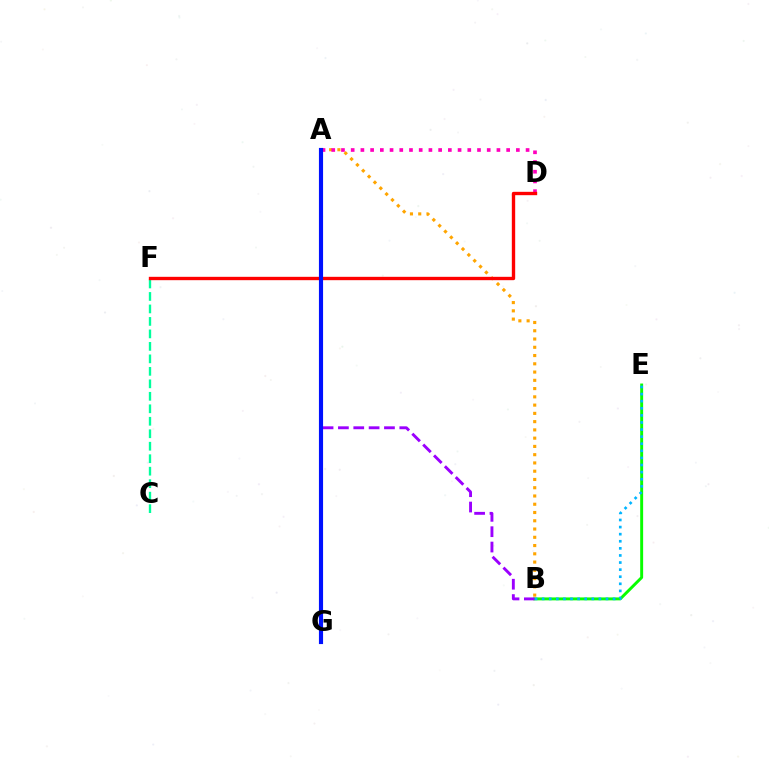{('B', 'E'): [{'color': '#08ff00', 'line_style': 'solid', 'thickness': 2.11}, {'color': '#00b5ff', 'line_style': 'dotted', 'thickness': 1.93}], ('C', 'F'): [{'color': '#00ff9d', 'line_style': 'dashed', 'thickness': 1.7}], ('A', 'B'): [{'color': '#9b00ff', 'line_style': 'dashed', 'thickness': 2.08}, {'color': '#ffa500', 'line_style': 'dotted', 'thickness': 2.24}], ('A', 'G'): [{'color': '#b3ff00', 'line_style': 'dashed', 'thickness': 2.85}, {'color': '#0010ff', 'line_style': 'solid', 'thickness': 2.98}], ('A', 'D'): [{'color': '#ff00bd', 'line_style': 'dotted', 'thickness': 2.64}], ('D', 'F'): [{'color': '#ff0000', 'line_style': 'solid', 'thickness': 2.42}]}